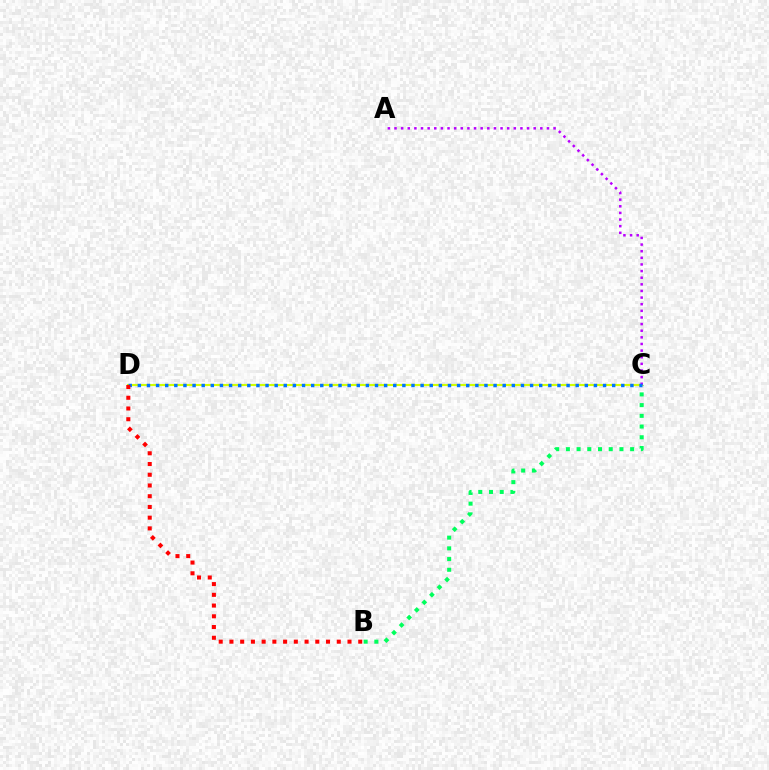{('B', 'C'): [{'color': '#00ff5c', 'line_style': 'dotted', 'thickness': 2.91}], ('C', 'D'): [{'color': '#d1ff00', 'line_style': 'solid', 'thickness': 1.53}, {'color': '#0074ff', 'line_style': 'dotted', 'thickness': 2.48}], ('A', 'C'): [{'color': '#b900ff', 'line_style': 'dotted', 'thickness': 1.8}], ('B', 'D'): [{'color': '#ff0000', 'line_style': 'dotted', 'thickness': 2.92}]}